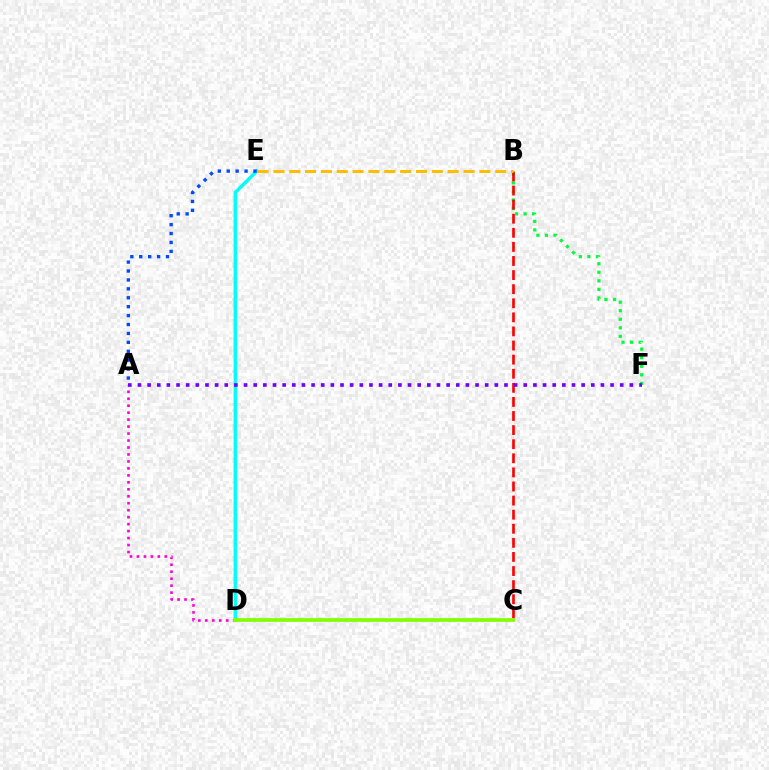{('B', 'F'): [{'color': '#00ff39', 'line_style': 'dotted', 'thickness': 2.32}], ('D', 'E'): [{'color': '#00fff6', 'line_style': 'solid', 'thickness': 2.43}], ('A', 'D'): [{'color': '#ff00cf', 'line_style': 'dotted', 'thickness': 1.89}], ('B', 'C'): [{'color': '#ff0000', 'line_style': 'dashed', 'thickness': 1.91}], ('A', 'E'): [{'color': '#004bff', 'line_style': 'dotted', 'thickness': 2.42}], ('A', 'F'): [{'color': '#7200ff', 'line_style': 'dotted', 'thickness': 2.62}], ('B', 'E'): [{'color': '#ffbd00', 'line_style': 'dashed', 'thickness': 2.15}], ('C', 'D'): [{'color': '#84ff00', 'line_style': 'solid', 'thickness': 2.71}]}